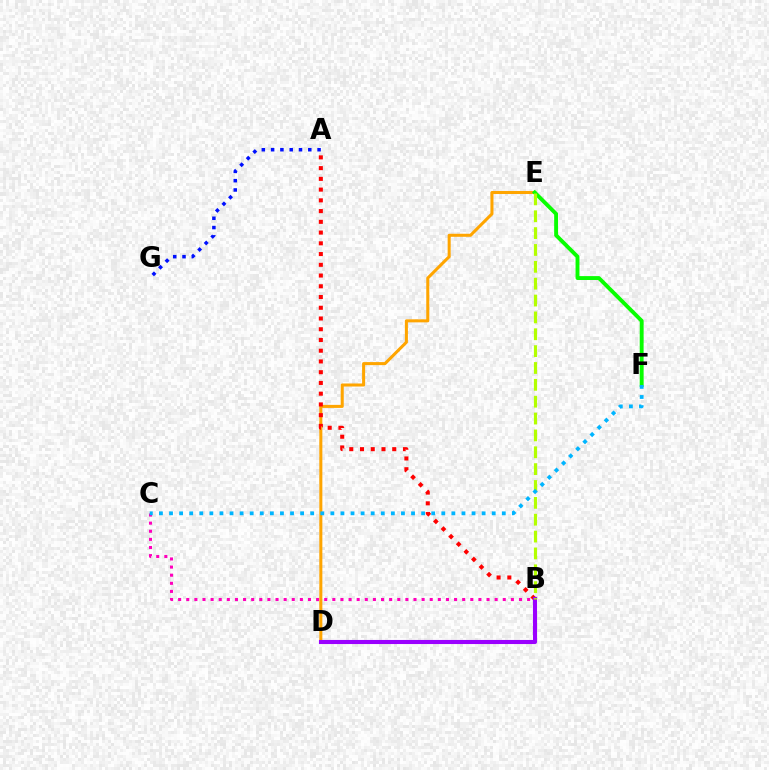{('B', 'D'): [{'color': '#00ff9d', 'line_style': 'dashed', 'thickness': 1.54}, {'color': '#9b00ff', 'line_style': 'solid', 'thickness': 2.94}], ('B', 'C'): [{'color': '#ff00bd', 'line_style': 'dotted', 'thickness': 2.2}], ('D', 'E'): [{'color': '#ffa500', 'line_style': 'solid', 'thickness': 2.19}], ('A', 'B'): [{'color': '#ff0000', 'line_style': 'dotted', 'thickness': 2.92}], ('A', 'G'): [{'color': '#0010ff', 'line_style': 'dotted', 'thickness': 2.52}], ('E', 'F'): [{'color': '#08ff00', 'line_style': 'solid', 'thickness': 2.8}], ('B', 'E'): [{'color': '#b3ff00', 'line_style': 'dashed', 'thickness': 2.29}], ('C', 'F'): [{'color': '#00b5ff', 'line_style': 'dotted', 'thickness': 2.74}]}